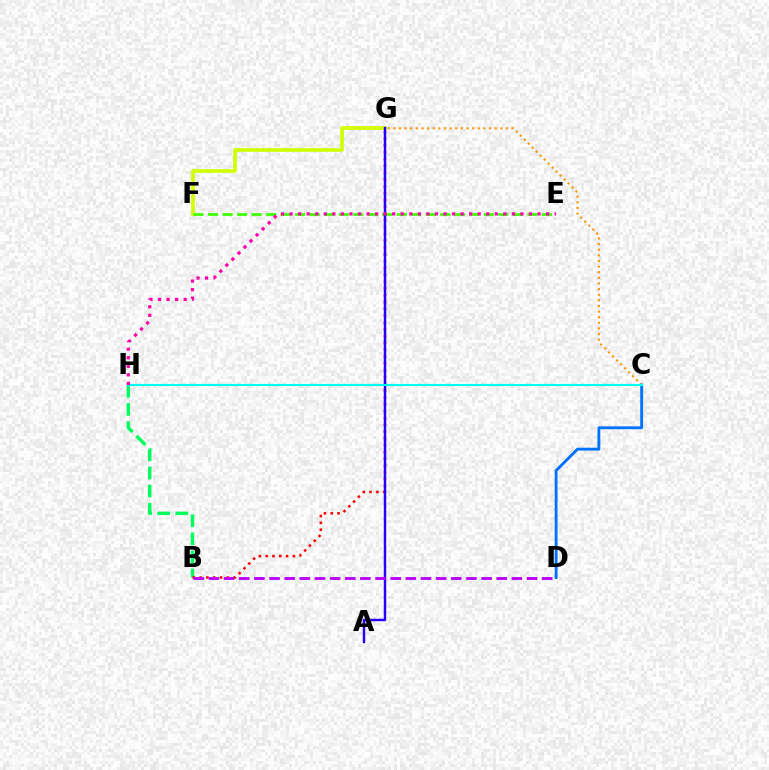{('F', 'G'): [{'color': '#d1ff00', 'line_style': 'solid', 'thickness': 2.62}], ('C', 'G'): [{'color': '#ff9400', 'line_style': 'dotted', 'thickness': 1.53}], ('C', 'D'): [{'color': '#0074ff', 'line_style': 'solid', 'thickness': 2.07}], ('E', 'F'): [{'color': '#3dff00', 'line_style': 'dashed', 'thickness': 1.97}], ('B', 'H'): [{'color': '#00ff5c', 'line_style': 'dashed', 'thickness': 2.46}], ('B', 'G'): [{'color': '#ff0000', 'line_style': 'dotted', 'thickness': 1.85}], ('A', 'G'): [{'color': '#2500ff', 'line_style': 'solid', 'thickness': 1.76}], ('B', 'D'): [{'color': '#b900ff', 'line_style': 'dashed', 'thickness': 2.06}], ('C', 'H'): [{'color': '#00fff6', 'line_style': 'solid', 'thickness': 1.52}], ('E', 'H'): [{'color': '#ff00ac', 'line_style': 'dotted', 'thickness': 2.32}]}